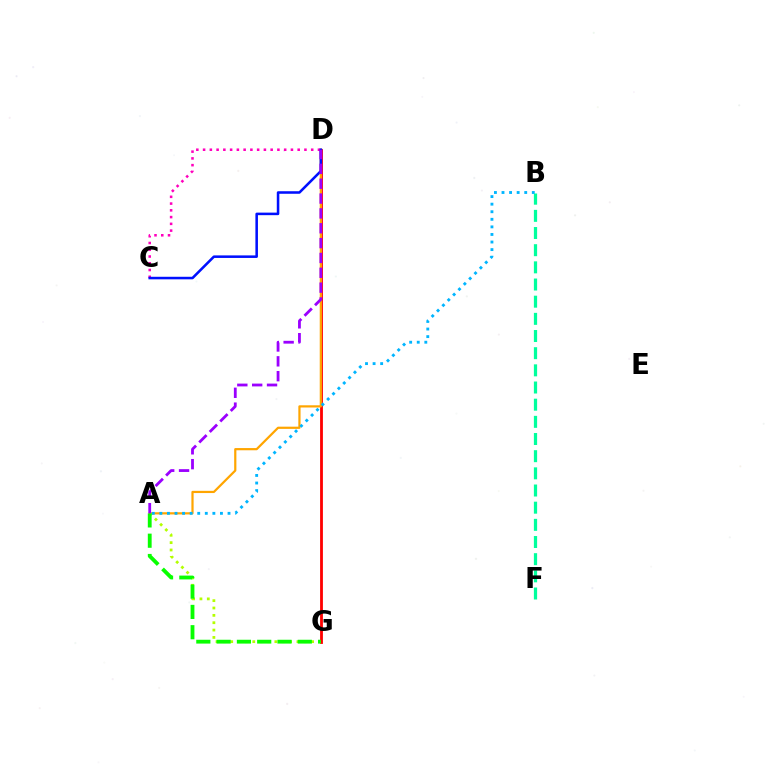{('D', 'G'): [{'color': '#ff0000', 'line_style': 'solid', 'thickness': 2.02}], ('A', 'D'): [{'color': '#ffa500', 'line_style': 'solid', 'thickness': 1.59}, {'color': '#9b00ff', 'line_style': 'dashed', 'thickness': 2.02}], ('C', 'D'): [{'color': '#ff00bd', 'line_style': 'dotted', 'thickness': 1.84}, {'color': '#0010ff', 'line_style': 'solid', 'thickness': 1.83}], ('B', 'F'): [{'color': '#00ff9d', 'line_style': 'dashed', 'thickness': 2.33}], ('A', 'G'): [{'color': '#b3ff00', 'line_style': 'dotted', 'thickness': 2.0}, {'color': '#08ff00', 'line_style': 'dashed', 'thickness': 2.76}], ('A', 'B'): [{'color': '#00b5ff', 'line_style': 'dotted', 'thickness': 2.06}]}